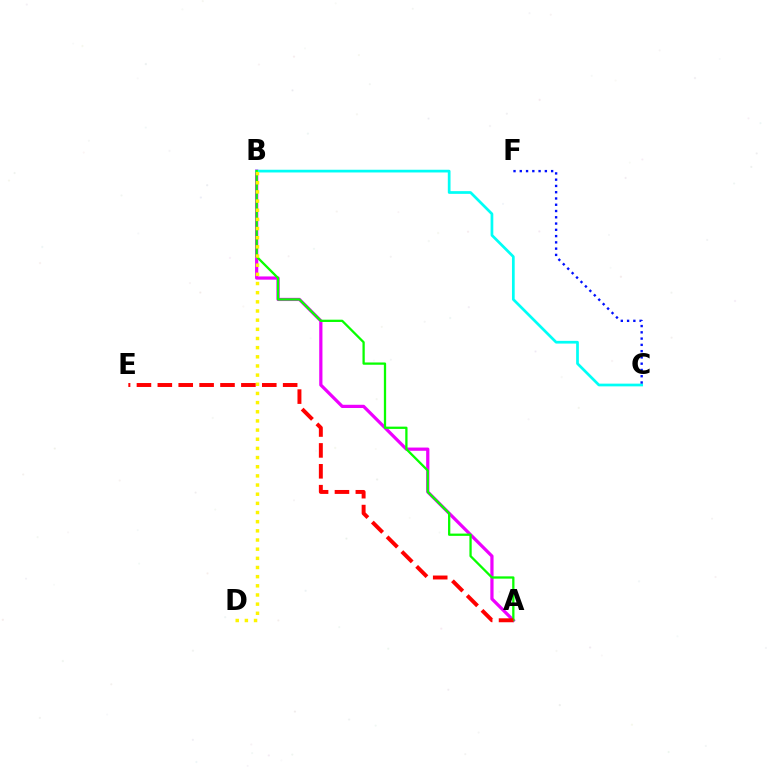{('A', 'B'): [{'color': '#ee00ff', 'line_style': 'solid', 'thickness': 2.32}, {'color': '#08ff00', 'line_style': 'solid', 'thickness': 1.64}], ('B', 'C'): [{'color': '#00fff6', 'line_style': 'solid', 'thickness': 1.96}], ('B', 'D'): [{'color': '#fcf500', 'line_style': 'dotted', 'thickness': 2.49}], ('A', 'E'): [{'color': '#ff0000', 'line_style': 'dashed', 'thickness': 2.84}], ('C', 'F'): [{'color': '#0010ff', 'line_style': 'dotted', 'thickness': 1.7}]}